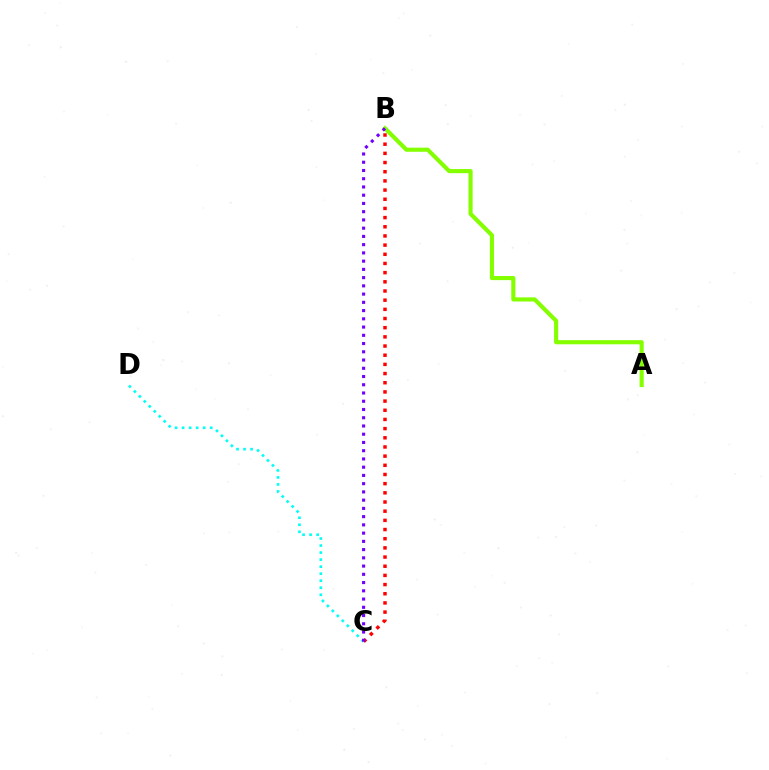{('B', 'C'): [{'color': '#ff0000', 'line_style': 'dotted', 'thickness': 2.49}, {'color': '#7200ff', 'line_style': 'dotted', 'thickness': 2.24}], ('A', 'B'): [{'color': '#84ff00', 'line_style': 'solid', 'thickness': 2.97}], ('C', 'D'): [{'color': '#00fff6', 'line_style': 'dotted', 'thickness': 1.91}]}